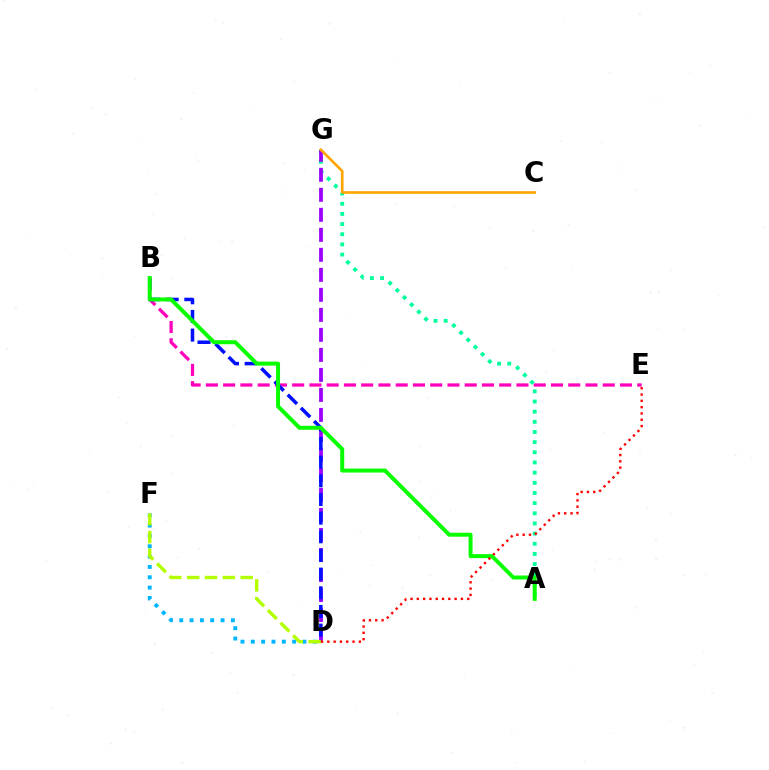{('B', 'E'): [{'color': '#ff00bd', 'line_style': 'dashed', 'thickness': 2.34}], ('A', 'G'): [{'color': '#00ff9d', 'line_style': 'dotted', 'thickness': 2.76}], ('D', 'G'): [{'color': '#9b00ff', 'line_style': 'dashed', 'thickness': 2.72}], ('B', 'D'): [{'color': '#0010ff', 'line_style': 'dashed', 'thickness': 2.54}], ('D', 'F'): [{'color': '#00b5ff', 'line_style': 'dotted', 'thickness': 2.81}, {'color': '#b3ff00', 'line_style': 'dashed', 'thickness': 2.42}], ('A', 'B'): [{'color': '#08ff00', 'line_style': 'solid', 'thickness': 2.87}], ('C', 'G'): [{'color': '#ffa500', 'line_style': 'solid', 'thickness': 1.9}], ('D', 'E'): [{'color': '#ff0000', 'line_style': 'dotted', 'thickness': 1.71}]}